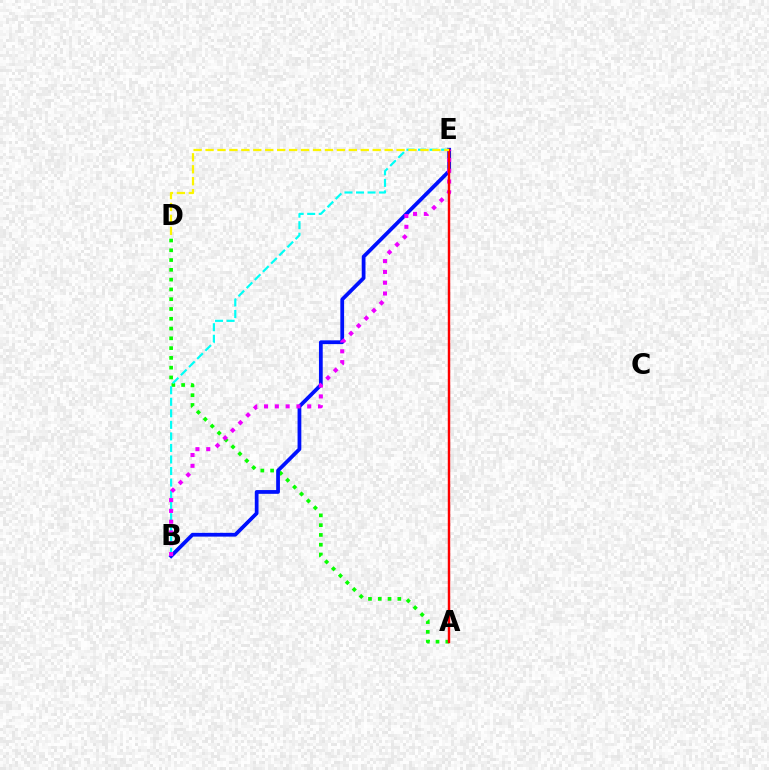{('A', 'D'): [{'color': '#08ff00', 'line_style': 'dotted', 'thickness': 2.66}], ('B', 'E'): [{'color': '#0010ff', 'line_style': 'solid', 'thickness': 2.71}, {'color': '#00fff6', 'line_style': 'dashed', 'thickness': 1.57}, {'color': '#ee00ff', 'line_style': 'dotted', 'thickness': 2.93}], ('A', 'E'): [{'color': '#ff0000', 'line_style': 'solid', 'thickness': 1.76}], ('D', 'E'): [{'color': '#fcf500', 'line_style': 'dashed', 'thickness': 1.62}]}